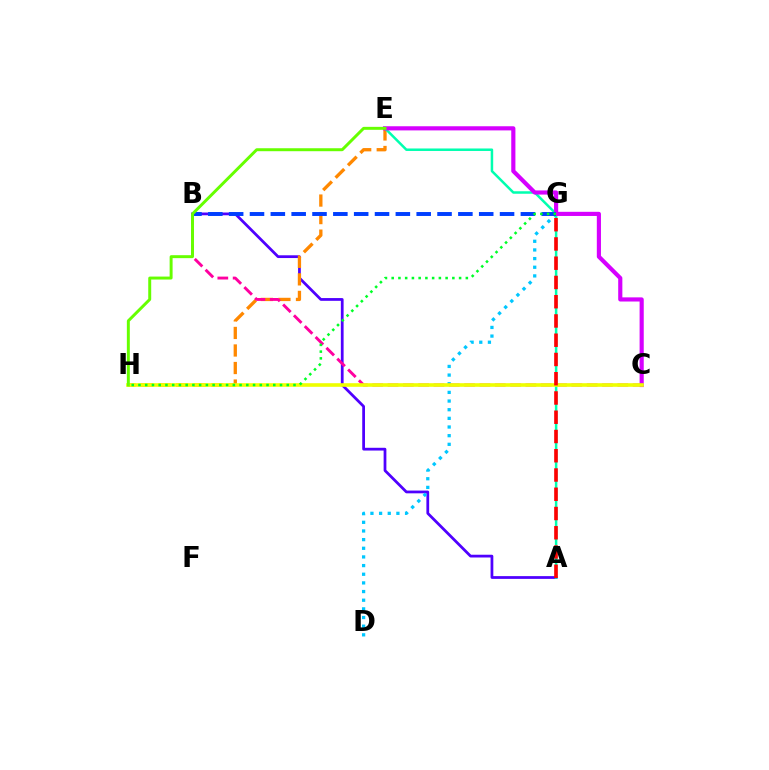{('A', 'B'): [{'color': '#4f00ff', 'line_style': 'solid', 'thickness': 1.99}], ('E', 'H'): [{'color': '#ff8800', 'line_style': 'dashed', 'thickness': 2.38}, {'color': '#66ff00', 'line_style': 'solid', 'thickness': 2.13}], ('D', 'G'): [{'color': '#00c7ff', 'line_style': 'dotted', 'thickness': 2.35}], ('A', 'E'): [{'color': '#00ffaf', 'line_style': 'solid', 'thickness': 1.8}], ('C', 'E'): [{'color': '#d600ff', 'line_style': 'solid', 'thickness': 2.99}], ('B', 'G'): [{'color': '#003fff', 'line_style': 'dashed', 'thickness': 2.83}], ('B', 'C'): [{'color': '#ff00a0', 'line_style': 'dashed', 'thickness': 2.08}], ('C', 'H'): [{'color': '#eeff00', 'line_style': 'solid', 'thickness': 2.6}], ('A', 'G'): [{'color': '#ff0000', 'line_style': 'dashed', 'thickness': 2.62}], ('G', 'H'): [{'color': '#00ff27', 'line_style': 'dotted', 'thickness': 1.83}]}